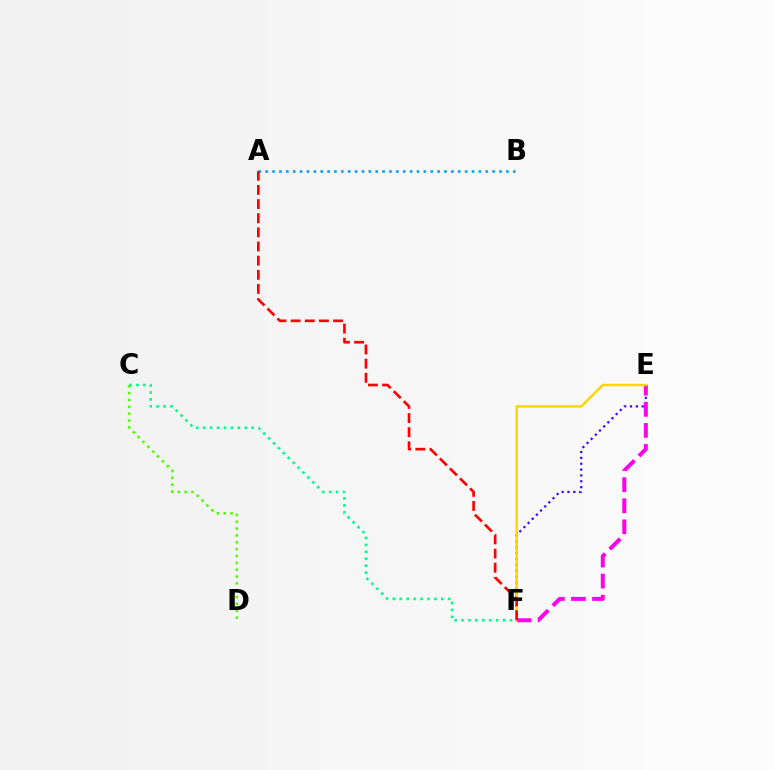{('E', 'F'): [{'color': '#3700ff', 'line_style': 'dotted', 'thickness': 1.59}, {'color': '#ff00ed', 'line_style': 'dashed', 'thickness': 2.86}, {'color': '#ffd500', 'line_style': 'solid', 'thickness': 1.76}], ('C', 'D'): [{'color': '#4fff00', 'line_style': 'dotted', 'thickness': 1.86}], ('A', 'B'): [{'color': '#009eff', 'line_style': 'dotted', 'thickness': 1.87}], ('C', 'F'): [{'color': '#00ff86', 'line_style': 'dotted', 'thickness': 1.88}], ('A', 'F'): [{'color': '#ff0000', 'line_style': 'dashed', 'thickness': 1.92}]}